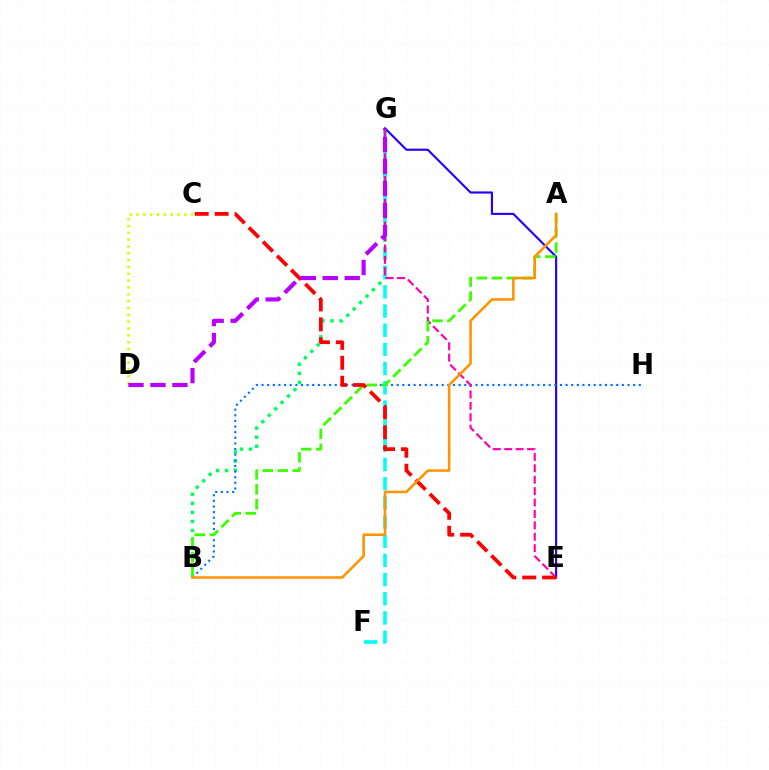{('B', 'G'): [{'color': '#00ff5c', 'line_style': 'dotted', 'thickness': 2.46}], ('E', 'G'): [{'color': '#2500ff', 'line_style': 'solid', 'thickness': 1.54}, {'color': '#ff00ac', 'line_style': 'dashed', 'thickness': 1.55}], ('B', 'H'): [{'color': '#0074ff', 'line_style': 'dotted', 'thickness': 1.53}], ('C', 'D'): [{'color': '#d1ff00', 'line_style': 'dotted', 'thickness': 1.86}], ('F', 'G'): [{'color': '#00fff6', 'line_style': 'dashed', 'thickness': 2.61}], ('A', 'B'): [{'color': '#3dff00', 'line_style': 'dashed', 'thickness': 2.03}, {'color': '#ff9400', 'line_style': 'solid', 'thickness': 1.83}], ('C', 'E'): [{'color': '#ff0000', 'line_style': 'dashed', 'thickness': 2.71}], ('D', 'G'): [{'color': '#b900ff', 'line_style': 'dashed', 'thickness': 2.98}]}